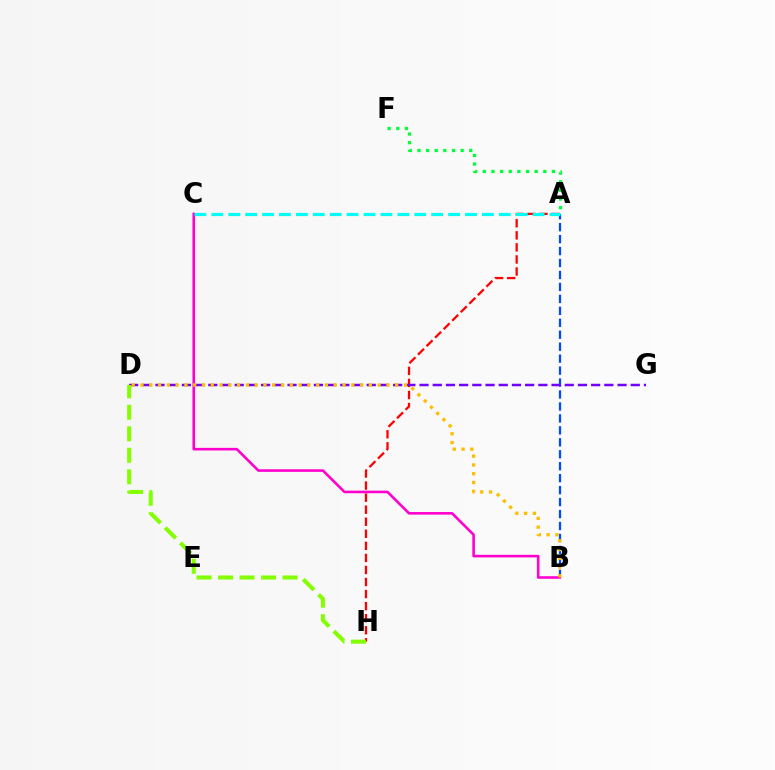{('A', 'B'): [{'color': '#004bff', 'line_style': 'dashed', 'thickness': 1.62}], ('B', 'C'): [{'color': '#ff00cf', 'line_style': 'solid', 'thickness': 1.87}], ('A', 'H'): [{'color': '#ff0000', 'line_style': 'dashed', 'thickness': 1.64}], ('D', 'G'): [{'color': '#7200ff', 'line_style': 'dashed', 'thickness': 1.79}], ('A', 'C'): [{'color': '#00fff6', 'line_style': 'dashed', 'thickness': 2.3}], ('D', 'H'): [{'color': '#84ff00', 'line_style': 'dashed', 'thickness': 2.92}], ('B', 'D'): [{'color': '#ffbd00', 'line_style': 'dotted', 'thickness': 2.39}], ('A', 'F'): [{'color': '#00ff39', 'line_style': 'dotted', 'thickness': 2.35}]}